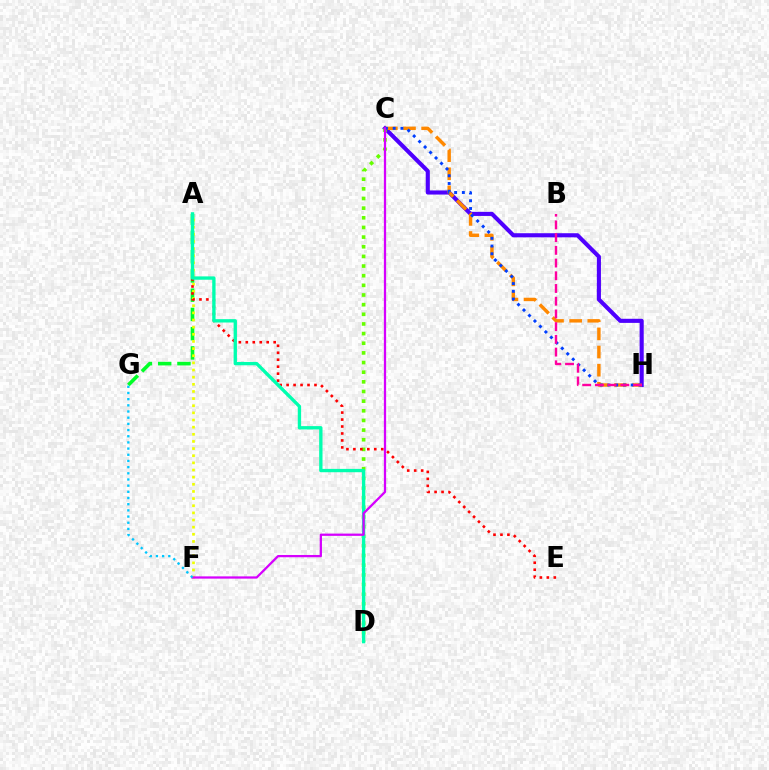{('C', 'H'): [{'color': '#4f00ff', 'line_style': 'solid', 'thickness': 2.96}, {'color': '#ff8800', 'line_style': 'dashed', 'thickness': 2.47}, {'color': '#003fff', 'line_style': 'dotted', 'thickness': 2.1}], ('A', 'G'): [{'color': '#00ff27', 'line_style': 'dashed', 'thickness': 2.62}], ('C', 'D'): [{'color': '#66ff00', 'line_style': 'dotted', 'thickness': 2.62}], ('A', 'F'): [{'color': '#eeff00', 'line_style': 'dotted', 'thickness': 1.94}], ('A', 'E'): [{'color': '#ff0000', 'line_style': 'dotted', 'thickness': 1.89}], ('B', 'H'): [{'color': '#ff00a0', 'line_style': 'dashed', 'thickness': 1.73}], ('A', 'D'): [{'color': '#00ffaf', 'line_style': 'solid', 'thickness': 2.4}], ('C', 'F'): [{'color': '#d600ff', 'line_style': 'solid', 'thickness': 1.63}], ('F', 'G'): [{'color': '#00c7ff', 'line_style': 'dotted', 'thickness': 1.68}]}